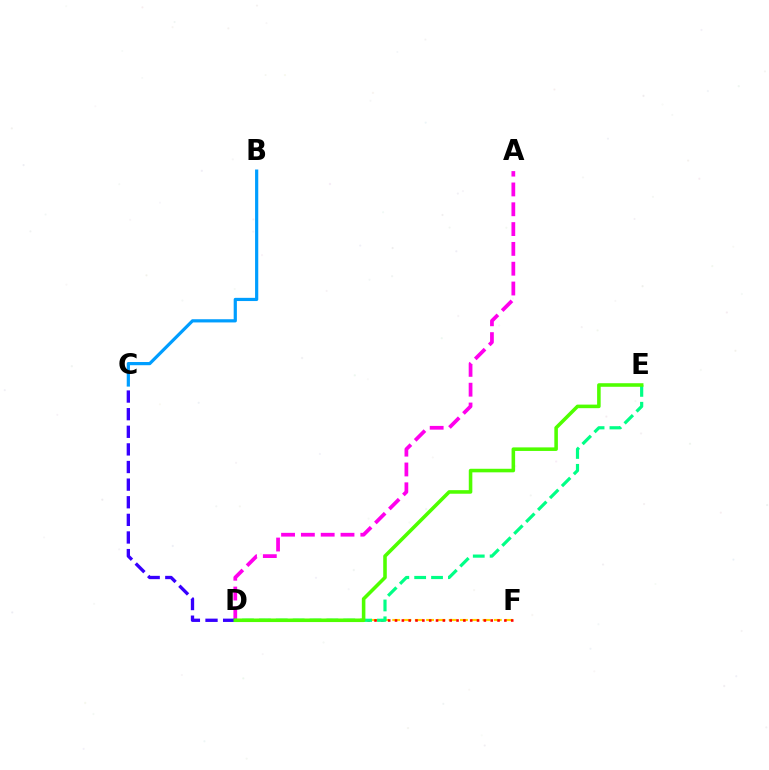{('D', 'F'): [{'color': '#ffd500', 'line_style': 'dashed', 'thickness': 1.53}, {'color': '#ff0000', 'line_style': 'dotted', 'thickness': 1.86}], ('A', 'D'): [{'color': '#ff00ed', 'line_style': 'dashed', 'thickness': 2.69}], ('C', 'D'): [{'color': '#3700ff', 'line_style': 'dashed', 'thickness': 2.39}], ('D', 'E'): [{'color': '#00ff86', 'line_style': 'dashed', 'thickness': 2.29}, {'color': '#4fff00', 'line_style': 'solid', 'thickness': 2.56}], ('B', 'C'): [{'color': '#009eff', 'line_style': 'solid', 'thickness': 2.3}]}